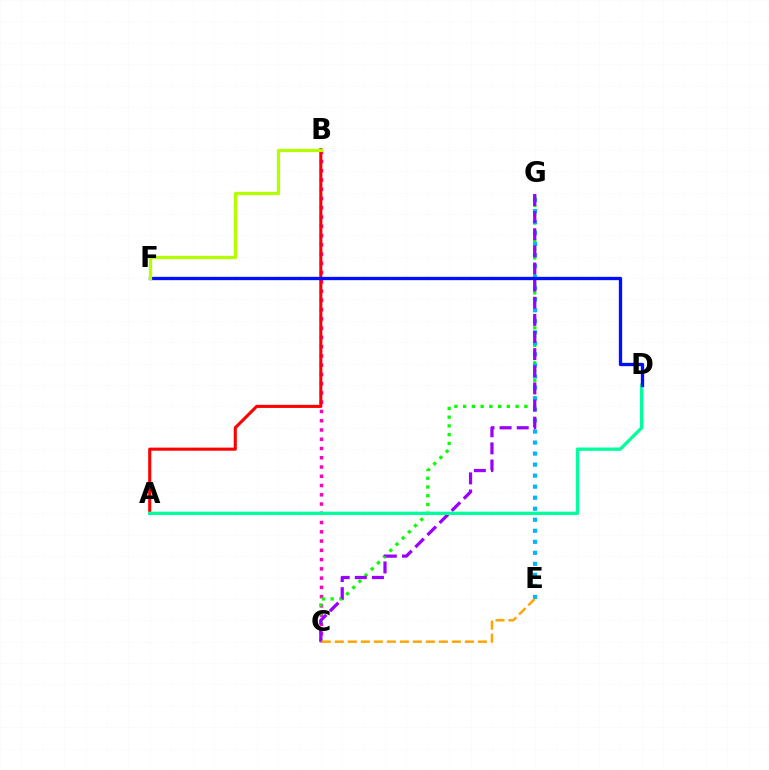{('B', 'C'): [{'color': '#ff00bd', 'line_style': 'dotted', 'thickness': 2.52}], ('C', 'G'): [{'color': '#08ff00', 'line_style': 'dotted', 'thickness': 2.38}, {'color': '#9b00ff', 'line_style': 'dashed', 'thickness': 2.33}], ('A', 'B'): [{'color': '#ff0000', 'line_style': 'solid', 'thickness': 2.23}], ('E', 'G'): [{'color': '#00b5ff', 'line_style': 'dotted', 'thickness': 3.0}], ('A', 'D'): [{'color': '#00ff9d', 'line_style': 'solid', 'thickness': 2.38}], ('D', 'F'): [{'color': '#0010ff', 'line_style': 'solid', 'thickness': 2.39}], ('B', 'F'): [{'color': '#b3ff00', 'line_style': 'solid', 'thickness': 2.35}], ('C', 'E'): [{'color': '#ffa500', 'line_style': 'dashed', 'thickness': 1.77}]}